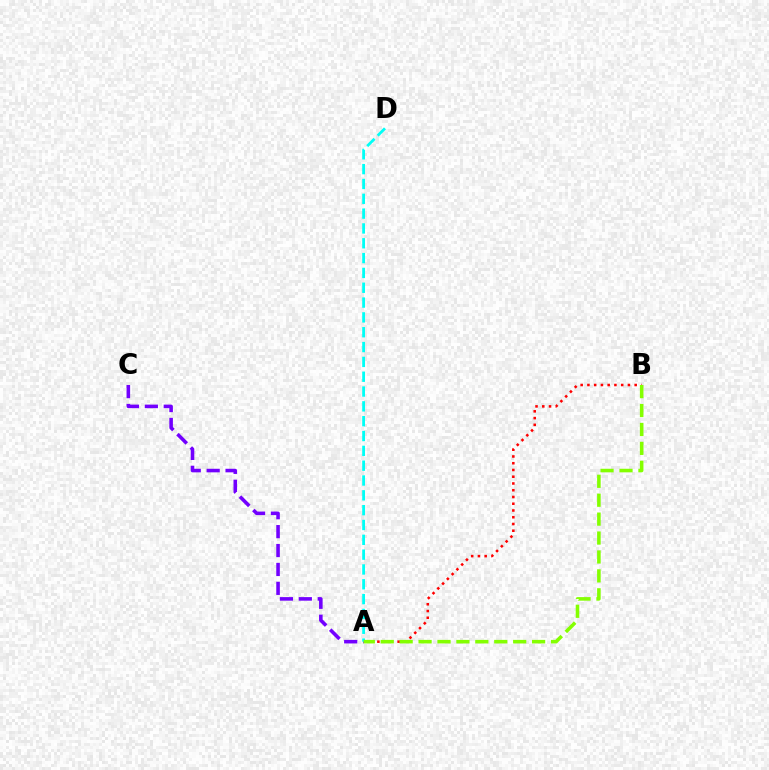{('A', 'B'): [{'color': '#ff0000', 'line_style': 'dotted', 'thickness': 1.83}, {'color': '#84ff00', 'line_style': 'dashed', 'thickness': 2.57}], ('A', 'C'): [{'color': '#7200ff', 'line_style': 'dashed', 'thickness': 2.57}], ('A', 'D'): [{'color': '#00fff6', 'line_style': 'dashed', 'thickness': 2.01}]}